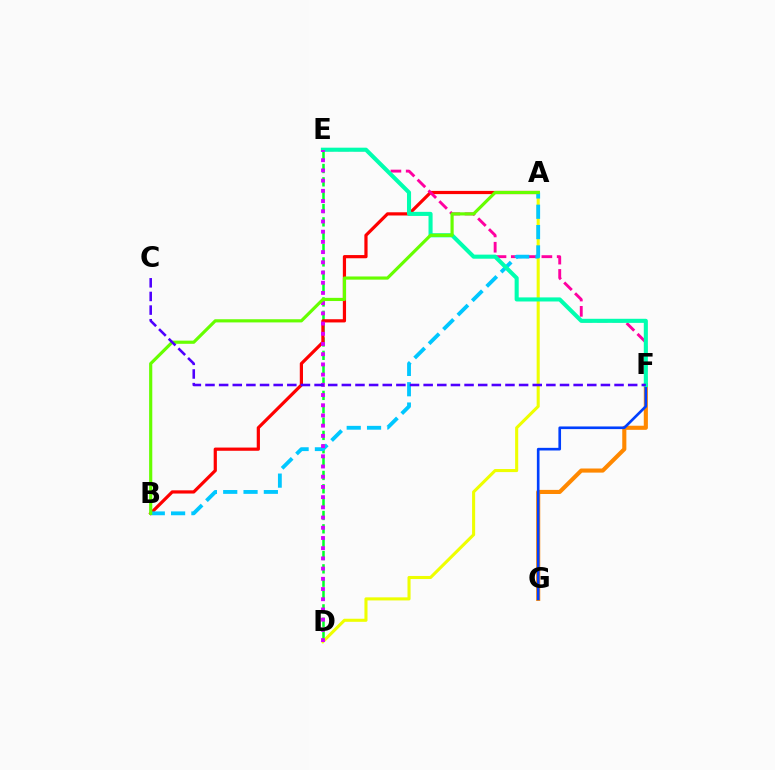{('D', 'E'): [{'color': '#00ff27', 'line_style': 'dashed', 'thickness': 1.81}, {'color': '#d600ff', 'line_style': 'dotted', 'thickness': 2.77}], ('A', 'B'): [{'color': '#ff0000', 'line_style': 'solid', 'thickness': 2.31}, {'color': '#00c7ff', 'line_style': 'dashed', 'thickness': 2.76}, {'color': '#66ff00', 'line_style': 'solid', 'thickness': 2.28}], ('E', 'F'): [{'color': '#ff00a0', 'line_style': 'dashed', 'thickness': 2.08}, {'color': '#00ffaf', 'line_style': 'solid', 'thickness': 2.94}], ('A', 'D'): [{'color': '#eeff00', 'line_style': 'solid', 'thickness': 2.21}], ('F', 'G'): [{'color': '#ff8800', 'line_style': 'solid', 'thickness': 2.96}, {'color': '#003fff', 'line_style': 'solid', 'thickness': 1.9}], ('C', 'F'): [{'color': '#4f00ff', 'line_style': 'dashed', 'thickness': 1.85}]}